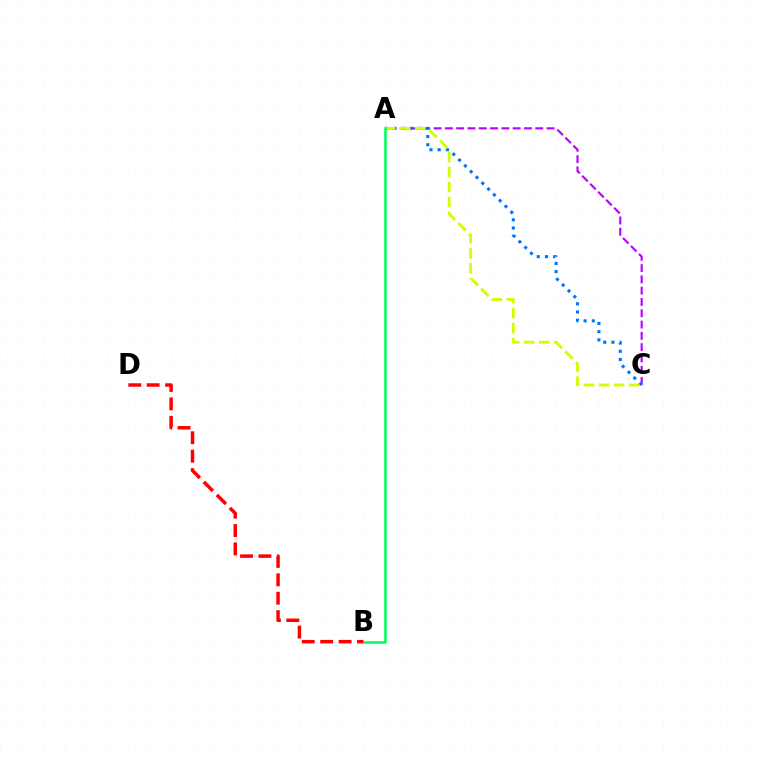{('B', 'D'): [{'color': '#ff0000', 'line_style': 'dashed', 'thickness': 2.5}], ('A', 'C'): [{'color': '#b900ff', 'line_style': 'dashed', 'thickness': 1.53}, {'color': '#0074ff', 'line_style': 'dotted', 'thickness': 2.23}, {'color': '#d1ff00', 'line_style': 'dashed', 'thickness': 2.04}], ('A', 'B'): [{'color': '#00ff5c', 'line_style': 'solid', 'thickness': 1.85}]}